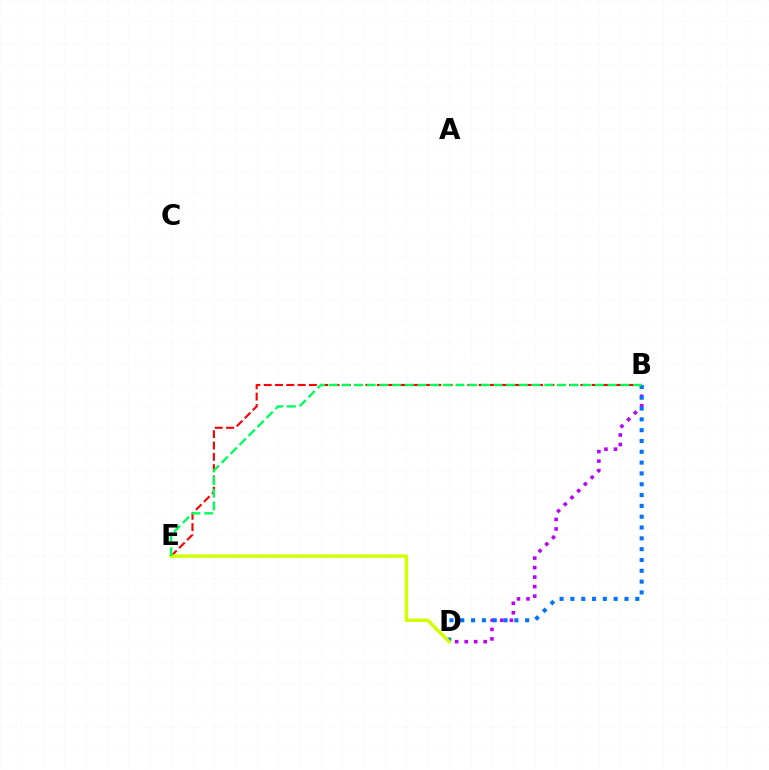{('B', 'D'): [{'color': '#b900ff', 'line_style': 'dotted', 'thickness': 2.58}, {'color': '#0074ff', 'line_style': 'dotted', 'thickness': 2.94}], ('B', 'E'): [{'color': '#ff0000', 'line_style': 'dashed', 'thickness': 1.54}, {'color': '#00ff5c', 'line_style': 'dashed', 'thickness': 1.72}], ('D', 'E'): [{'color': '#d1ff00', 'line_style': 'solid', 'thickness': 2.49}]}